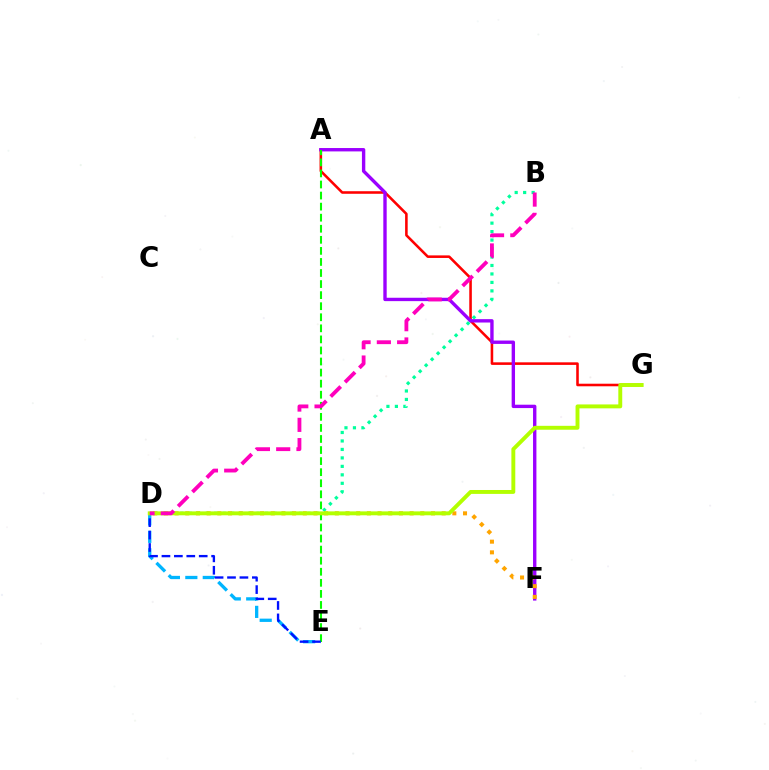{('A', 'G'): [{'color': '#ff0000', 'line_style': 'solid', 'thickness': 1.85}], ('D', 'E'): [{'color': '#00b5ff', 'line_style': 'dashed', 'thickness': 2.37}, {'color': '#0010ff', 'line_style': 'dashed', 'thickness': 1.69}], ('B', 'D'): [{'color': '#00ff9d', 'line_style': 'dotted', 'thickness': 2.3}, {'color': '#ff00bd', 'line_style': 'dashed', 'thickness': 2.76}], ('A', 'F'): [{'color': '#9b00ff', 'line_style': 'solid', 'thickness': 2.43}], ('A', 'E'): [{'color': '#08ff00', 'line_style': 'dashed', 'thickness': 1.5}], ('D', 'F'): [{'color': '#ffa500', 'line_style': 'dotted', 'thickness': 2.9}], ('D', 'G'): [{'color': '#b3ff00', 'line_style': 'solid', 'thickness': 2.81}]}